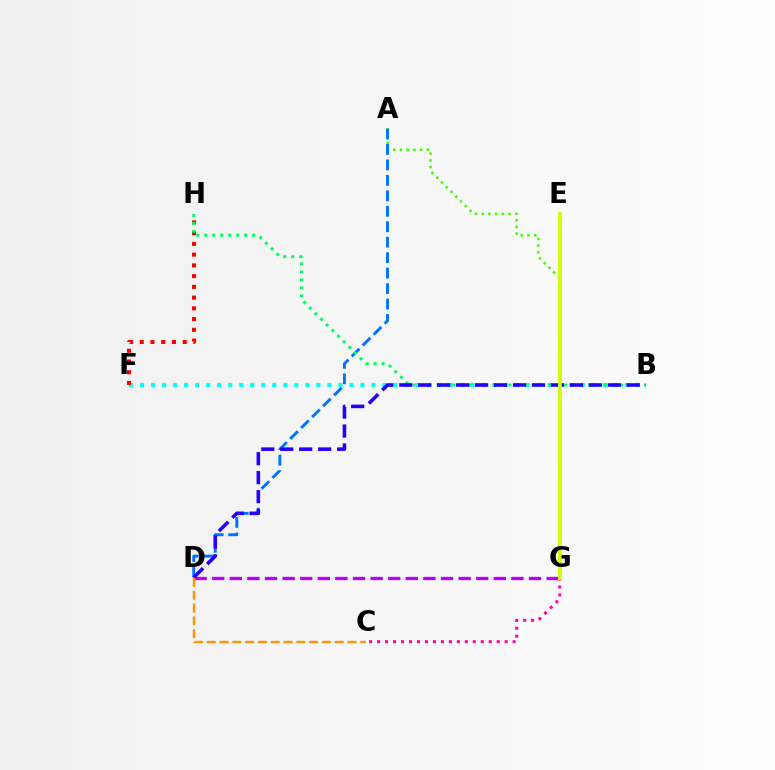{('A', 'G'): [{'color': '#3dff00', 'line_style': 'dotted', 'thickness': 1.82}], ('C', 'G'): [{'color': '#ff00ac', 'line_style': 'dotted', 'thickness': 2.17}], ('A', 'D'): [{'color': '#0074ff', 'line_style': 'dashed', 'thickness': 2.1}], ('B', 'F'): [{'color': '#00fff6', 'line_style': 'dotted', 'thickness': 2.99}], ('F', 'H'): [{'color': '#ff0000', 'line_style': 'dotted', 'thickness': 2.92}], ('D', 'G'): [{'color': '#b900ff', 'line_style': 'dashed', 'thickness': 2.39}], ('B', 'H'): [{'color': '#00ff5c', 'line_style': 'dotted', 'thickness': 2.17}], ('B', 'D'): [{'color': '#2500ff', 'line_style': 'dashed', 'thickness': 2.58}], ('C', 'D'): [{'color': '#ff9400', 'line_style': 'dashed', 'thickness': 1.74}], ('E', 'G'): [{'color': '#d1ff00', 'line_style': 'solid', 'thickness': 2.76}]}